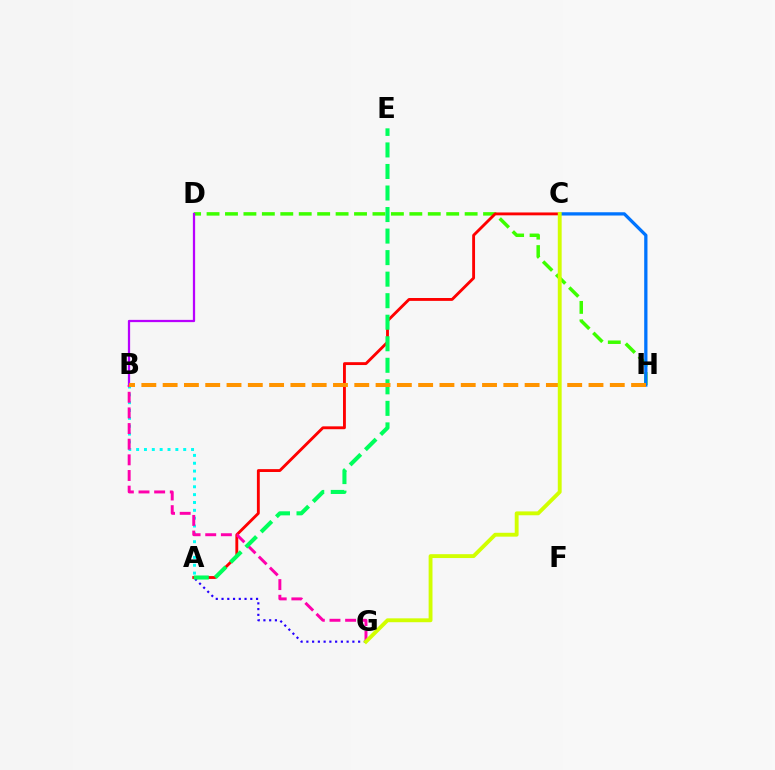{('D', 'H'): [{'color': '#3dff00', 'line_style': 'dashed', 'thickness': 2.5}], ('B', 'D'): [{'color': '#b900ff', 'line_style': 'solid', 'thickness': 1.63}], ('A', 'G'): [{'color': '#2500ff', 'line_style': 'dotted', 'thickness': 1.56}], ('A', 'B'): [{'color': '#00fff6', 'line_style': 'dotted', 'thickness': 2.13}], ('A', 'C'): [{'color': '#ff0000', 'line_style': 'solid', 'thickness': 2.06}], ('B', 'G'): [{'color': '#ff00ac', 'line_style': 'dashed', 'thickness': 2.13}], ('A', 'E'): [{'color': '#00ff5c', 'line_style': 'dashed', 'thickness': 2.93}], ('C', 'H'): [{'color': '#0074ff', 'line_style': 'solid', 'thickness': 2.36}], ('B', 'H'): [{'color': '#ff9400', 'line_style': 'dashed', 'thickness': 2.89}], ('C', 'G'): [{'color': '#d1ff00', 'line_style': 'solid', 'thickness': 2.78}]}